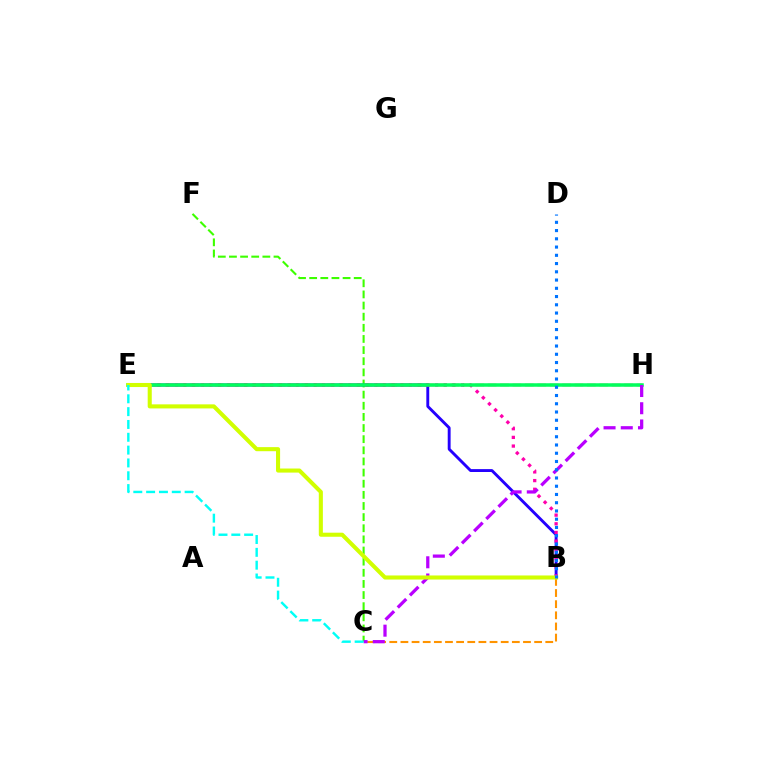{('C', 'F'): [{'color': '#3dff00', 'line_style': 'dashed', 'thickness': 1.51}], ('B', 'E'): [{'color': '#2500ff', 'line_style': 'solid', 'thickness': 2.08}, {'color': '#ff00ac', 'line_style': 'dotted', 'thickness': 2.36}, {'color': '#d1ff00', 'line_style': 'solid', 'thickness': 2.93}], ('E', 'H'): [{'color': '#ff0000', 'line_style': 'dashed', 'thickness': 1.69}, {'color': '#00ff5c', 'line_style': 'solid', 'thickness': 2.53}], ('B', 'C'): [{'color': '#ff9400', 'line_style': 'dashed', 'thickness': 1.51}], ('C', 'H'): [{'color': '#b900ff', 'line_style': 'dashed', 'thickness': 2.34}], ('C', 'E'): [{'color': '#00fff6', 'line_style': 'dashed', 'thickness': 1.74}], ('B', 'D'): [{'color': '#0074ff', 'line_style': 'dotted', 'thickness': 2.24}]}